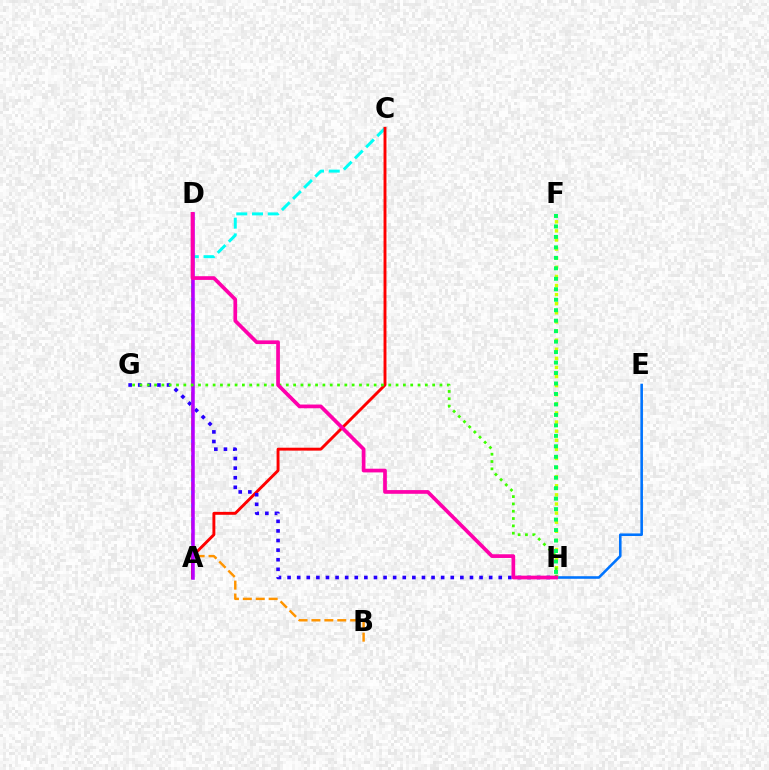{('A', 'C'): [{'color': '#00fff6', 'line_style': 'dashed', 'thickness': 2.14}, {'color': '#ff0000', 'line_style': 'solid', 'thickness': 2.09}], ('B', 'D'): [{'color': '#ff9400', 'line_style': 'dashed', 'thickness': 1.75}], ('E', 'H'): [{'color': '#0074ff', 'line_style': 'solid', 'thickness': 1.86}], ('G', 'H'): [{'color': '#2500ff', 'line_style': 'dotted', 'thickness': 2.61}, {'color': '#3dff00', 'line_style': 'dotted', 'thickness': 1.99}], ('F', 'H'): [{'color': '#d1ff00', 'line_style': 'dotted', 'thickness': 2.47}, {'color': '#00ff5c', 'line_style': 'dotted', 'thickness': 2.84}], ('A', 'D'): [{'color': '#b900ff', 'line_style': 'solid', 'thickness': 2.55}], ('D', 'H'): [{'color': '#ff00ac', 'line_style': 'solid', 'thickness': 2.67}]}